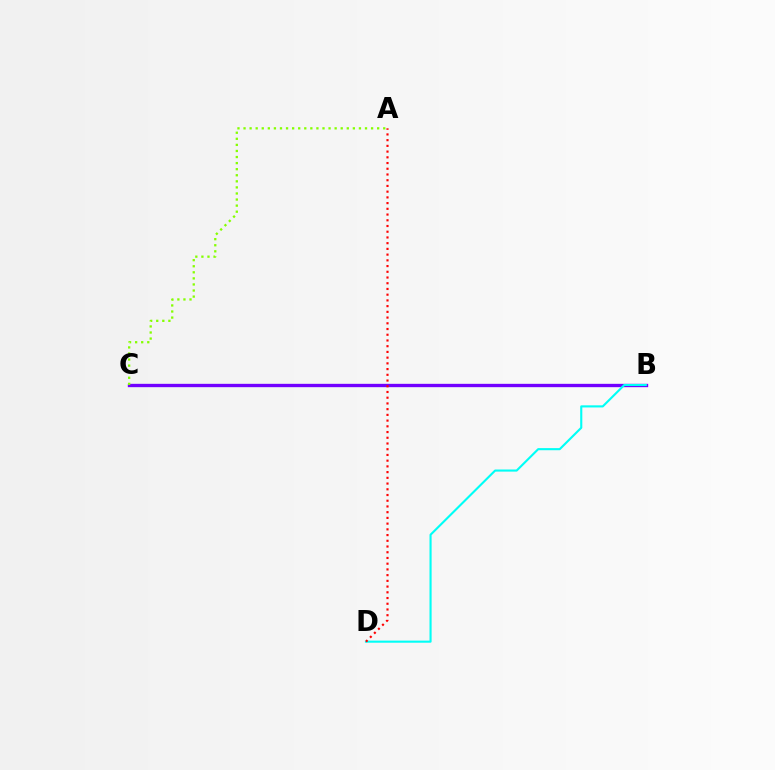{('B', 'C'): [{'color': '#7200ff', 'line_style': 'solid', 'thickness': 2.41}], ('A', 'C'): [{'color': '#84ff00', 'line_style': 'dotted', 'thickness': 1.65}], ('B', 'D'): [{'color': '#00fff6', 'line_style': 'solid', 'thickness': 1.52}], ('A', 'D'): [{'color': '#ff0000', 'line_style': 'dotted', 'thickness': 1.56}]}